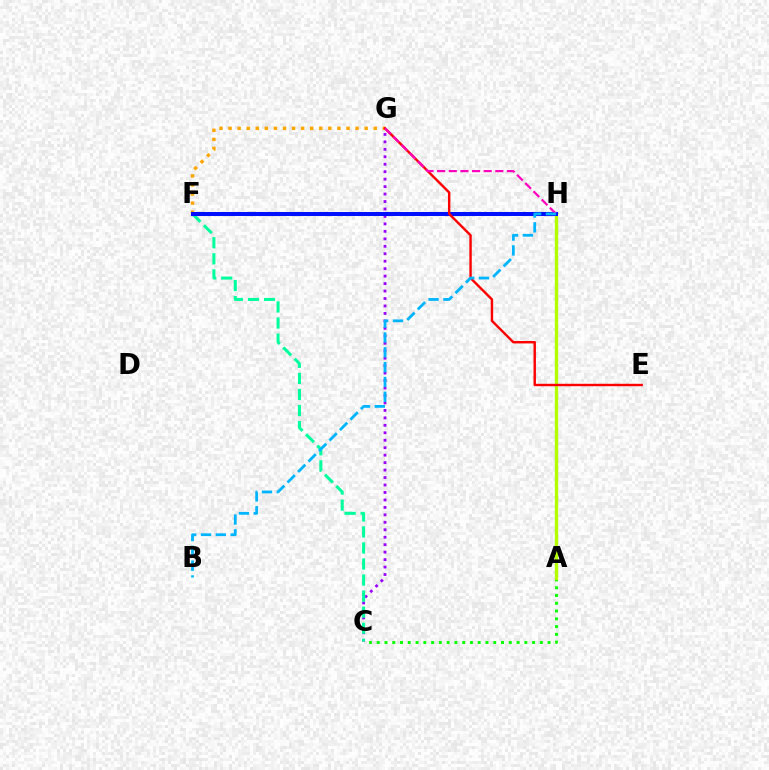{('A', 'C'): [{'color': '#08ff00', 'line_style': 'dotted', 'thickness': 2.11}], ('F', 'G'): [{'color': '#ffa500', 'line_style': 'dotted', 'thickness': 2.47}], ('A', 'H'): [{'color': '#b3ff00', 'line_style': 'solid', 'thickness': 2.42}], ('C', 'G'): [{'color': '#9b00ff', 'line_style': 'dotted', 'thickness': 2.03}], ('C', 'F'): [{'color': '#00ff9d', 'line_style': 'dashed', 'thickness': 2.18}], ('F', 'H'): [{'color': '#0010ff', 'line_style': 'solid', 'thickness': 2.9}], ('E', 'G'): [{'color': '#ff0000', 'line_style': 'solid', 'thickness': 1.74}], ('G', 'H'): [{'color': '#ff00bd', 'line_style': 'dashed', 'thickness': 1.58}], ('B', 'H'): [{'color': '#00b5ff', 'line_style': 'dashed', 'thickness': 2.01}]}